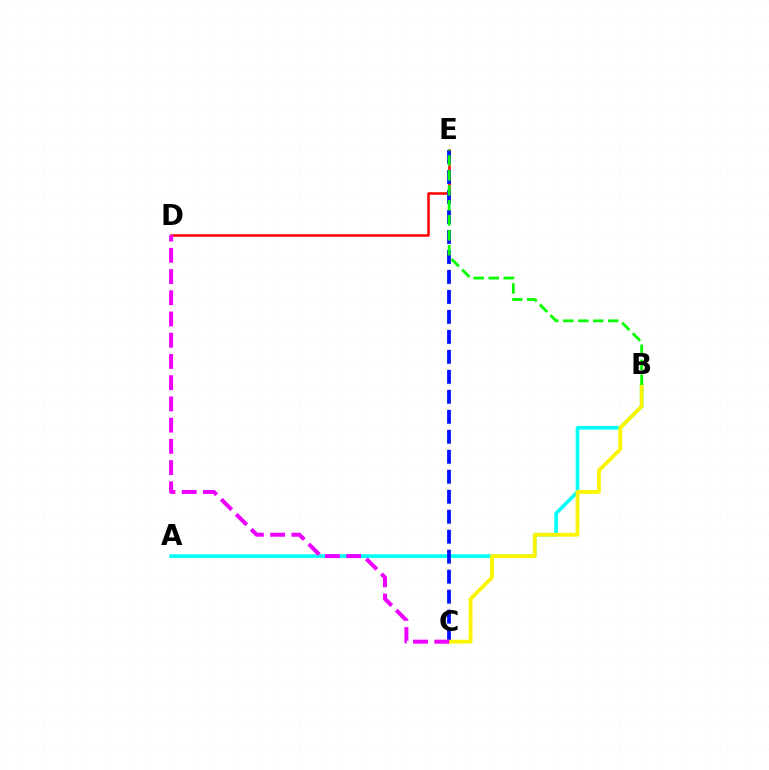{('A', 'B'): [{'color': '#00fff6', 'line_style': 'solid', 'thickness': 2.61}], ('D', 'E'): [{'color': '#ff0000', 'line_style': 'solid', 'thickness': 1.81}], ('C', 'E'): [{'color': '#0010ff', 'line_style': 'dashed', 'thickness': 2.71}], ('B', 'C'): [{'color': '#fcf500', 'line_style': 'solid', 'thickness': 2.75}], ('B', 'E'): [{'color': '#08ff00', 'line_style': 'dashed', 'thickness': 2.03}], ('C', 'D'): [{'color': '#ee00ff', 'line_style': 'dashed', 'thickness': 2.88}]}